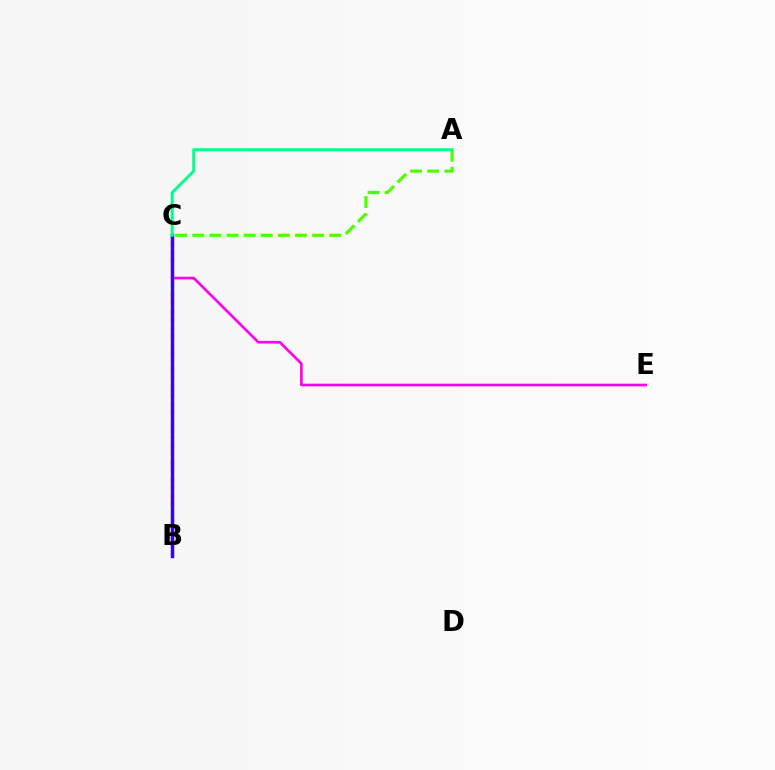{('B', 'C'): [{'color': '#ff0000', 'line_style': 'solid', 'thickness': 1.84}, {'color': '#ffd500', 'line_style': 'dashed', 'thickness': 2.52}, {'color': '#009eff', 'line_style': 'dotted', 'thickness': 2.28}, {'color': '#3700ff', 'line_style': 'solid', 'thickness': 2.44}], ('C', 'E'): [{'color': '#ff00ed', 'line_style': 'solid', 'thickness': 1.91}], ('A', 'C'): [{'color': '#4fff00', 'line_style': 'dashed', 'thickness': 2.33}, {'color': '#00ff86', 'line_style': 'solid', 'thickness': 2.14}]}